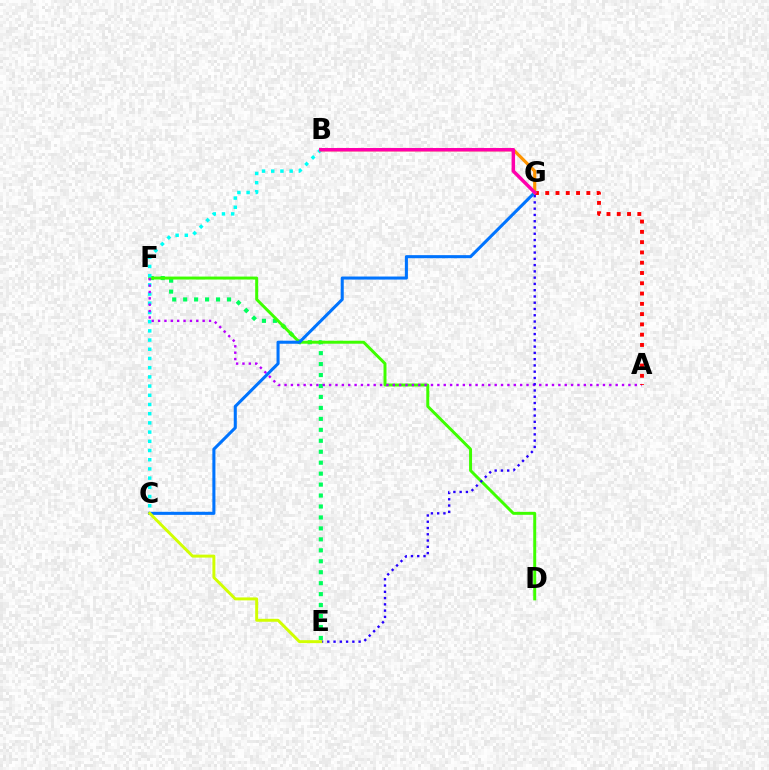{('E', 'F'): [{'color': '#00ff5c', 'line_style': 'dotted', 'thickness': 2.98}], ('D', 'F'): [{'color': '#3dff00', 'line_style': 'solid', 'thickness': 2.13}], ('B', 'C'): [{'color': '#00fff6', 'line_style': 'dotted', 'thickness': 2.5}], ('A', 'F'): [{'color': '#b900ff', 'line_style': 'dotted', 'thickness': 1.73}], ('E', 'G'): [{'color': '#2500ff', 'line_style': 'dotted', 'thickness': 1.7}], ('A', 'G'): [{'color': '#ff0000', 'line_style': 'dotted', 'thickness': 2.79}], ('C', 'G'): [{'color': '#0074ff', 'line_style': 'solid', 'thickness': 2.2}], ('B', 'G'): [{'color': '#ff9400', 'line_style': 'solid', 'thickness': 2.26}, {'color': '#ff00ac', 'line_style': 'solid', 'thickness': 2.5}], ('C', 'E'): [{'color': '#d1ff00', 'line_style': 'solid', 'thickness': 2.12}]}